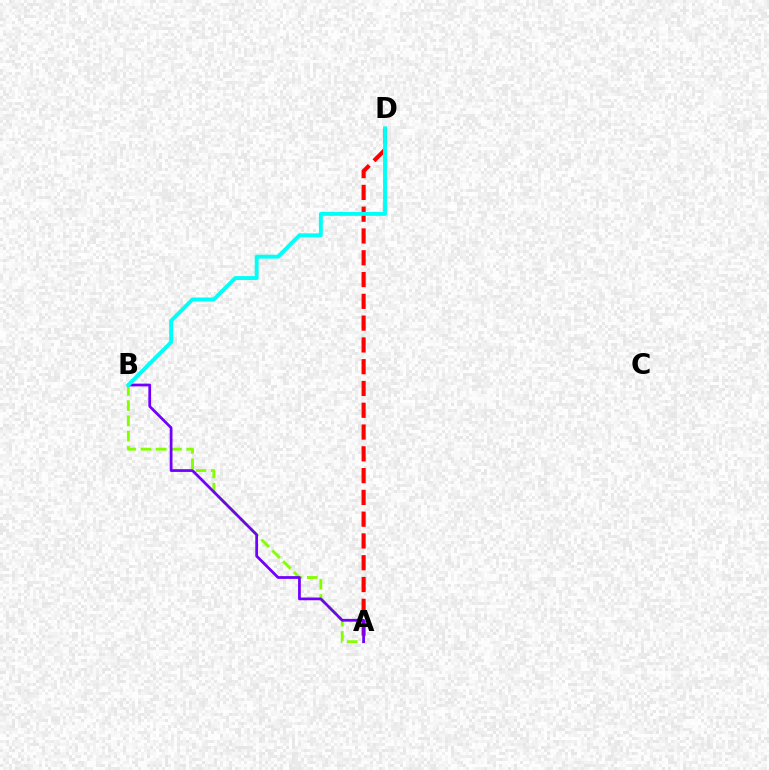{('A', 'B'): [{'color': '#84ff00', 'line_style': 'dashed', 'thickness': 2.08}, {'color': '#7200ff', 'line_style': 'solid', 'thickness': 1.98}], ('A', 'D'): [{'color': '#ff0000', 'line_style': 'dashed', 'thickness': 2.96}], ('B', 'D'): [{'color': '#00fff6', 'line_style': 'solid', 'thickness': 2.81}]}